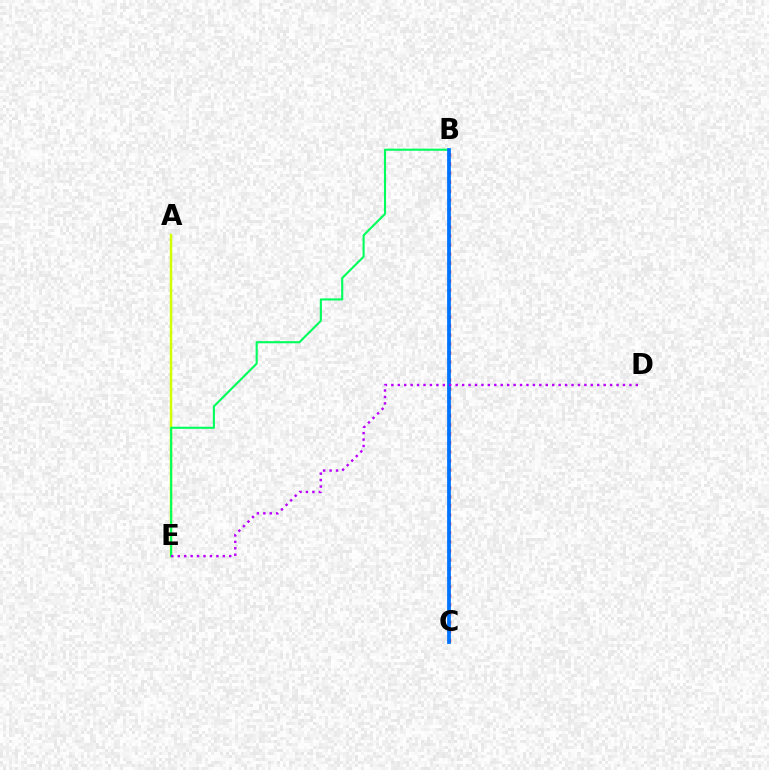{('A', 'E'): [{'color': '#d1ff00', 'line_style': 'solid', 'thickness': 1.77}], ('B', 'C'): [{'color': '#ff0000', 'line_style': 'dotted', 'thickness': 2.44}, {'color': '#0074ff', 'line_style': 'solid', 'thickness': 2.7}], ('B', 'E'): [{'color': '#00ff5c', 'line_style': 'solid', 'thickness': 1.52}], ('D', 'E'): [{'color': '#b900ff', 'line_style': 'dotted', 'thickness': 1.75}]}